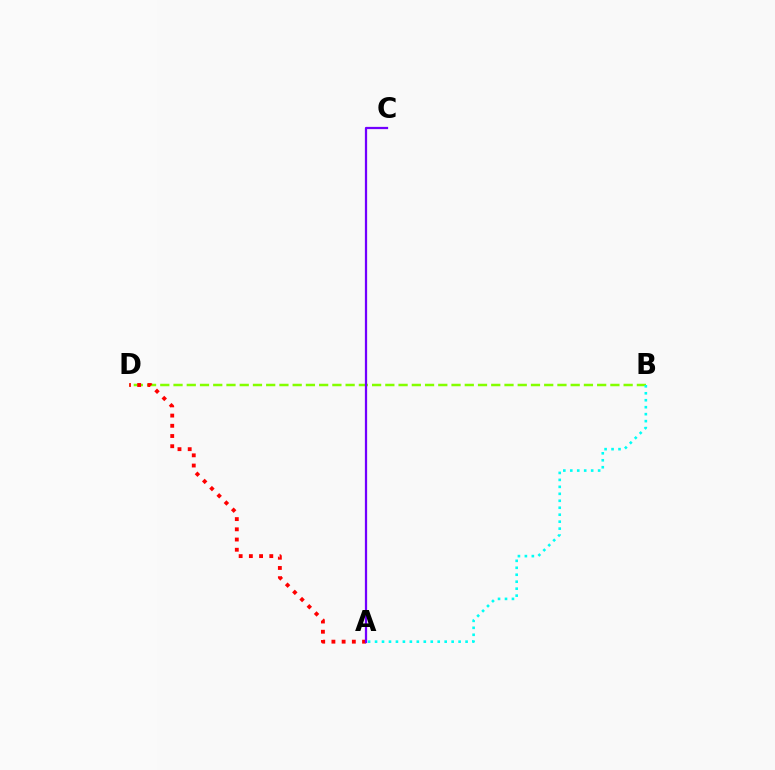{('B', 'D'): [{'color': '#84ff00', 'line_style': 'dashed', 'thickness': 1.8}], ('A', 'B'): [{'color': '#00fff6', 'line_style': 'dotted', 'thickness': 1.89}], ('A', 'D'): [{'color': '#ff0000', 'line_style': 'dotted', 'thickness': 2.77}], ('A', 'C'): [{'color': '#7200ff', 'line_style': 'solid', 'thickness': 1.62}]}